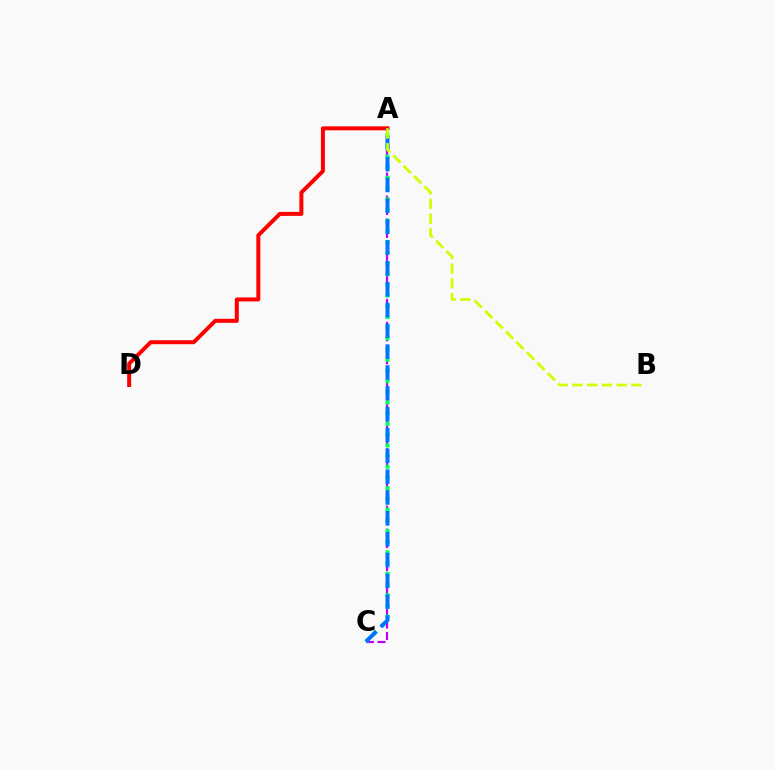{('A', 'C'): [{'color': '#b900ff', 'line_style': 'dashed', 'thickness': 1.56}, {'color': '#00ff5c', 'line_style': 'dotted', 'thickness': 2.91}, {'color': '#0074ff', 'line_style': 'dashed', 'thickness': 2.83}], ('A', 'D'): [{'color': '#ff0000', 'line_style': 'solid', 'thickness': 2.86}], ('A', 'B'): [{'color': '#d1ff00', 'line_style': 'dashed', 'thickness': 2.0}]}